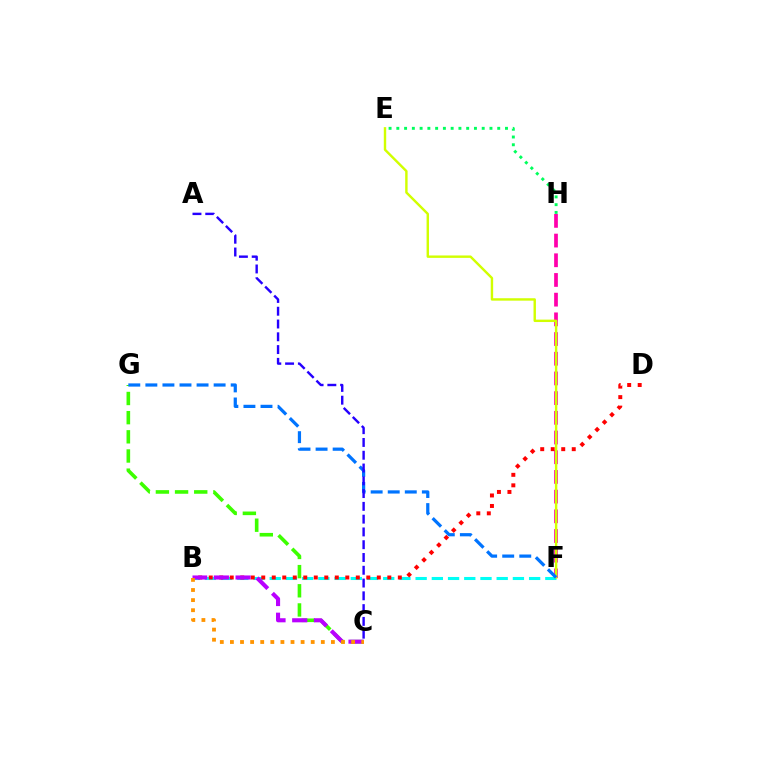{('F', 'H'): [{'color': '#ff00ac', 'line_style': 'dashed', 'thickness': 2.68}], ('B', 'F'): [{'color': '#00fff6', 'line_style': 'dashed', 'thickness': 2.2}], ('C', 'G'): [{'color': '#3dff00', 'line_style': 'dashed', 'thickness': 2.6}], ('B', 'D'): [{'color': '#ff0000', 'line_style': 'dotted', 'thickness': 2.85}], ('B', 'C'): [{'color': '#b900ff', 'line_style': 'dashed', 'thickness': 2.95}, {'color': '#ff9400', 'line_style': 'dotted', 'thickness': 2.74}], ('E', 'F'): [{'color': '#d1ff00', 'line_style': 'solid', 'thickness': 1.74}], ('F', 'G'): [{'color': '#0074ff', 'line_style': 'dashed', 'thickness': 2.32}], ('A', 'C'): [{'color': '#2500ff', 'line_style': 'dashed', 'thickness': 1.74}], ('E', 'H'): [{'color': '#00ff5c', 'line_style': 'dotted', 'thickness': 2.11}]}